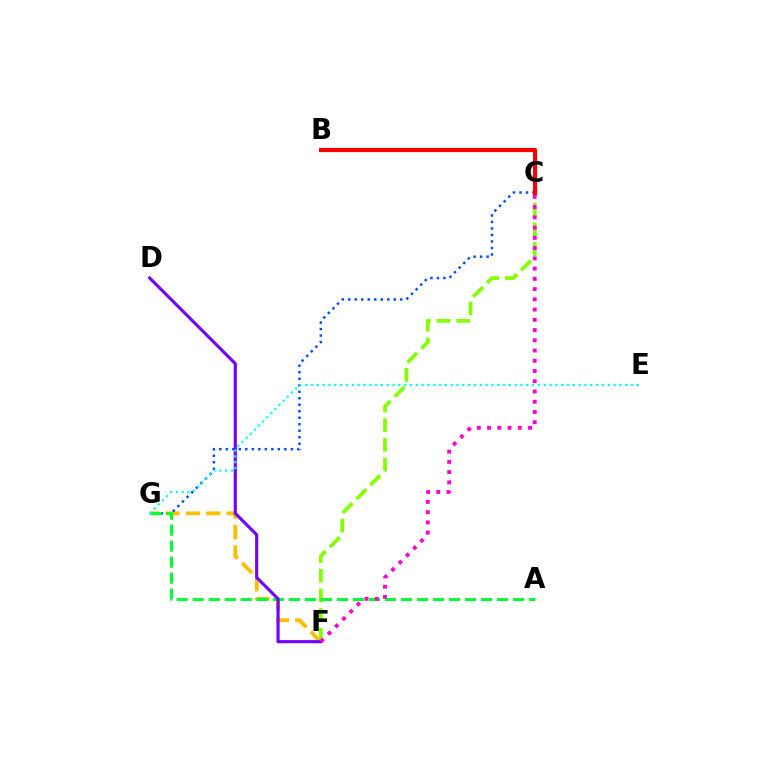{('F', 'G'): [{'color': '#ffbd00', 'line_style': 'dashed', 'thickness': 2.77}], ('C', 'G'): [{'color': '#004bff', 'line_style': 'dotted', 'thickness': 1.77}], ('C', 'F'): [{'color': '#84ff00', 'line_style': 'dashed', 'thickness': 2.67}, {'color': '#ff00cf', 'line_style': 'dotted', 'thickness': 2.78}], ('A', 'G'): [{'color': '#00ff39', 'line_style': 'dashed', 'thickness': 2.18}], ('D', 'F'): [{'color': '#7200ff', 'line_style': 'solid', 'thickness': 2.25}], ('E', 'G'): [{'color': '#00fff6', 'line_style': 'dotted', 'thickness': 1.58}], ('B', 'C'): [{'color': '#ff0000', 'line_style': 'solid', 'thickness': 2.99}]}